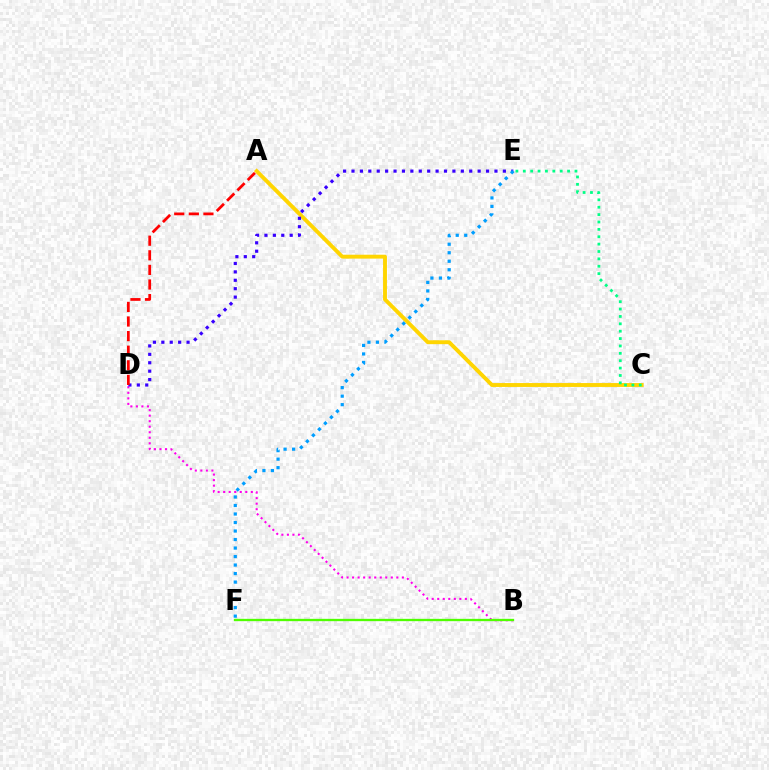{('B', 'D'): [{'color': '#ff00ed', 'line_style': 'dotted', 'thickness': 1.5}], ('B', 'F'): [{'color': '#4fff00', 'line_style': 'solid', 'thickness': 1.67}], ('A', 'C'): [{'color': '#ffd500', 'line_style': 'solid', 'thickness': 2.8}], ('D', 'E'): [{'color': '#3700ff', 'line_style': 'dotted', 'thickness': 2.28}], ('E', 'F'): [{'color': '#009eff', 'line_style': 'dotted', 'thickness': 2.31}], ('A', 'D'): [{'color': '#ff0000', 'line_style': 'dashed', 'thickness': 1.98}], ('C', 'E'): [{'color': '#00ff86', 'line_style': 'dotted', 'thickness': 2.01}]}